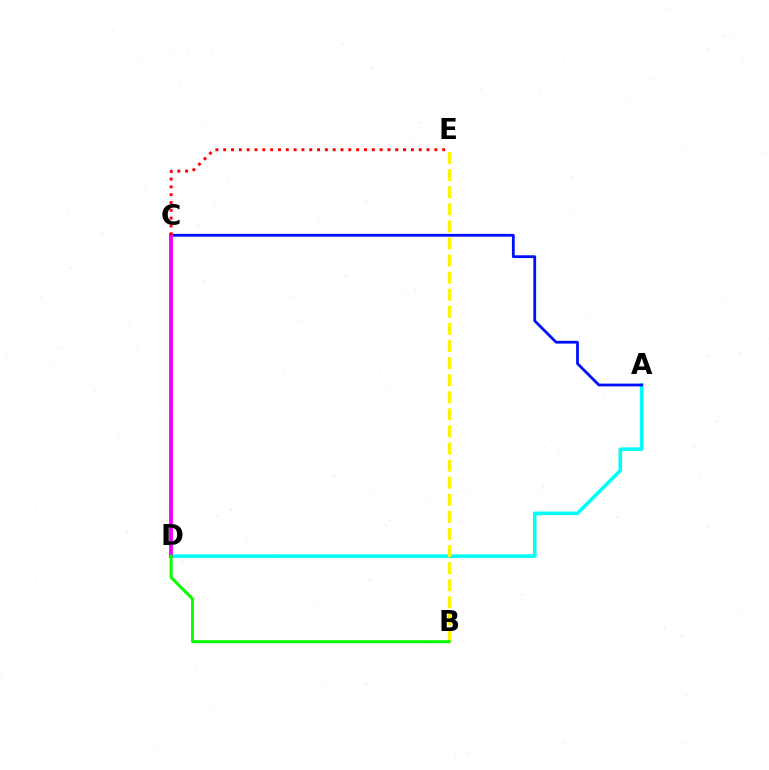{('A', 'D'): [{'color': '#00fff6', 'line_style': 'solid', 'thickness': 2.59}], ('A', 'C'): [{'color': '#0010ff', 'line_style': 'solid', 'thickness': 2.0}], ('B', 'E'): [{'color': '#fcf500', 'line_style': 'dashed', 'thickness': 2.32}], ('C', 'D'): [{'color': '#ee00ff', 'line_style': 'solid', 'thickness': 2.73}], ('B', 'D'): [{'color': '#08ff00', 'line_style': 'solid', 'thickness': 2.16}], ('C', 'E'): [{'color': '#ff0000', 'line_style': 'dotted', 'thickness': 2.12}]}